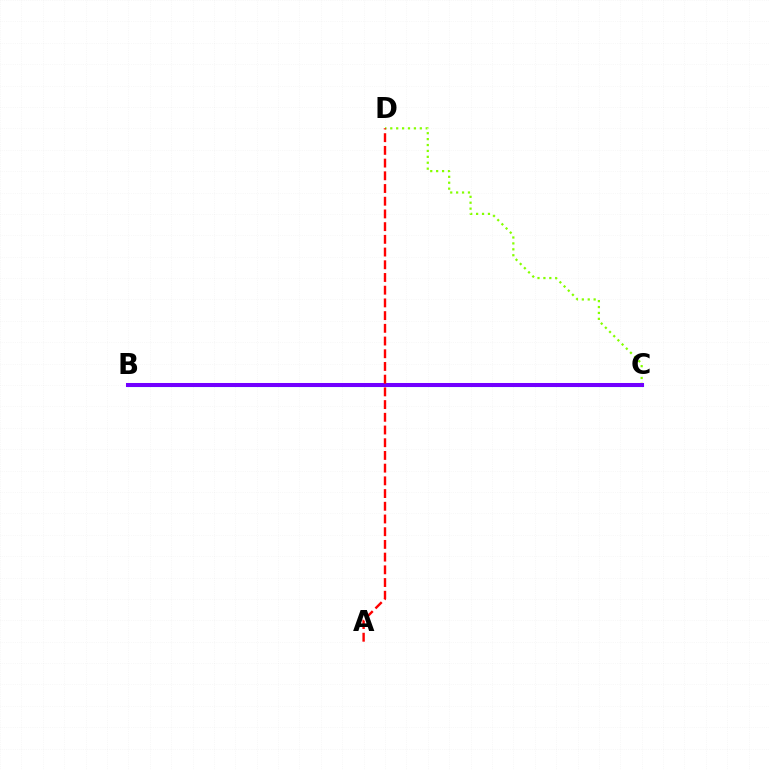{('C', 'D'): [{'color': '#84ff00', 'line_style': 'dotted', 'thickness': 1.61}], ('B', 'C'): [{'color': '#00fff6', 'line_style': 'solid', 'thickness': 2.25}, {'color': '#7200ff', 'line_style': 'solid', 'thickness': 2.9}], ('A', 'D'): [{'color': '#ff0000', 'line_style': 'dashed', 'thickness': 1.73}]}